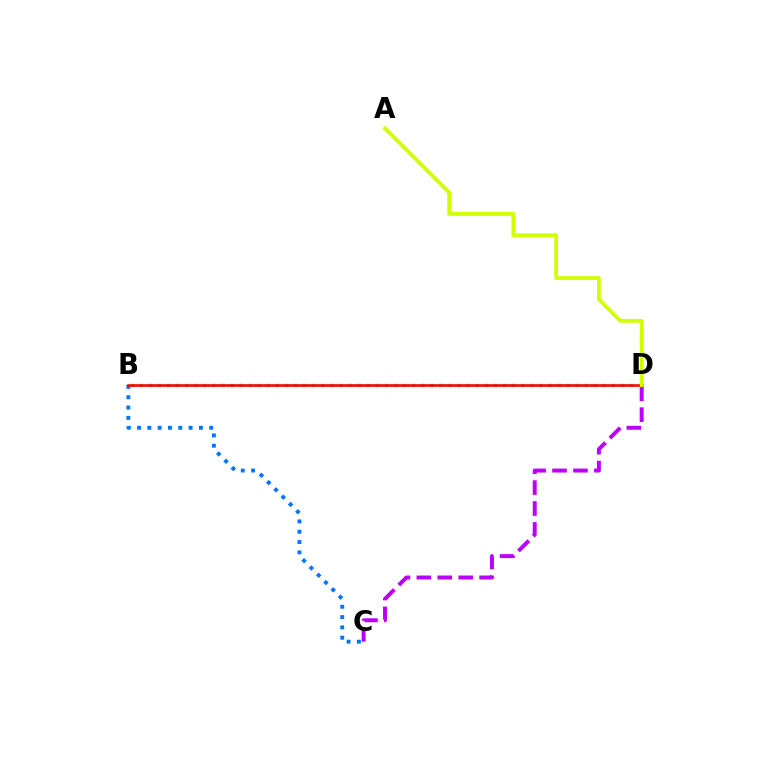{('C', 'D'): [{'color': '#b900ff', 'line_style': 'dashed', 'thickness': 2.84}], ('B', 'D'): [{'color': '#00ff5c', 'line_style': 'dotted', 'thickness': 2.47}, {'color': '#ff0000', 'line_style': 'solid', 'thickness': 1.89}], ('B', 'C'): [{'color': '#0074ff', 'line_style': 'dotted', 'thickness': 2.8}], ('A', 'D'): [{'color': '#d1ff00', 'line_style': 'solid', 'thickness': 2.71}]}